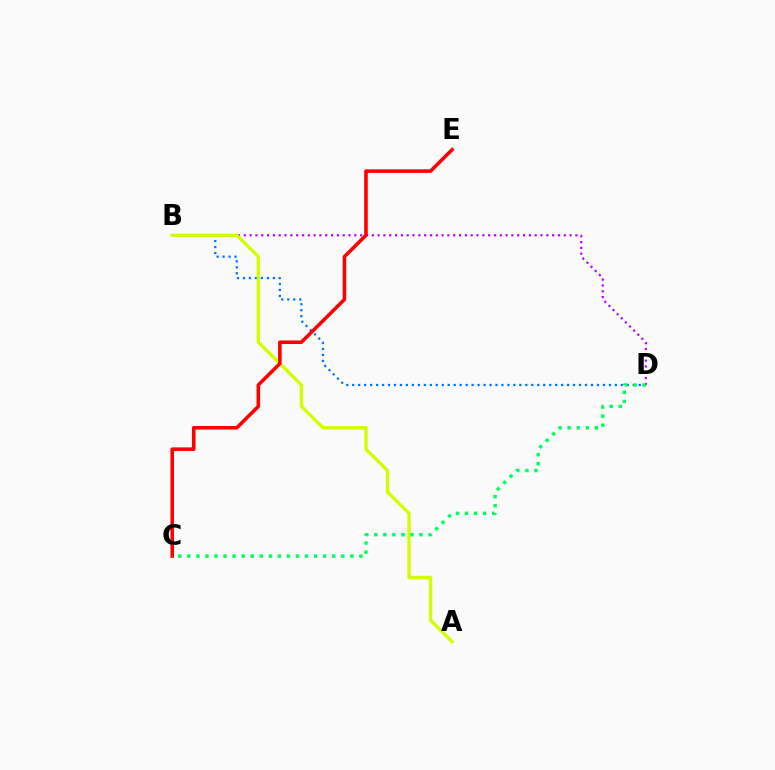{('B', 'D'): [{'color': '#0074ff', 'line_style': 'dotted', 'thickness': 1.62}, {'color': '#b900ff', 'line_style': 'dotted', 'thickness': 1.58}], ('A', 'B'): [{'color': '#d1ff00', 'line_style': 'solid', 'thickness': 2.41}], ('C', 'E'): [{'color': '#ff0000', 'line_style': 'solid', 'thickness': 2.57}], ('C', 'D'): [{'color': '#00ff5c', 'line_style': 'dotted', 'thickness': 2.46}]}